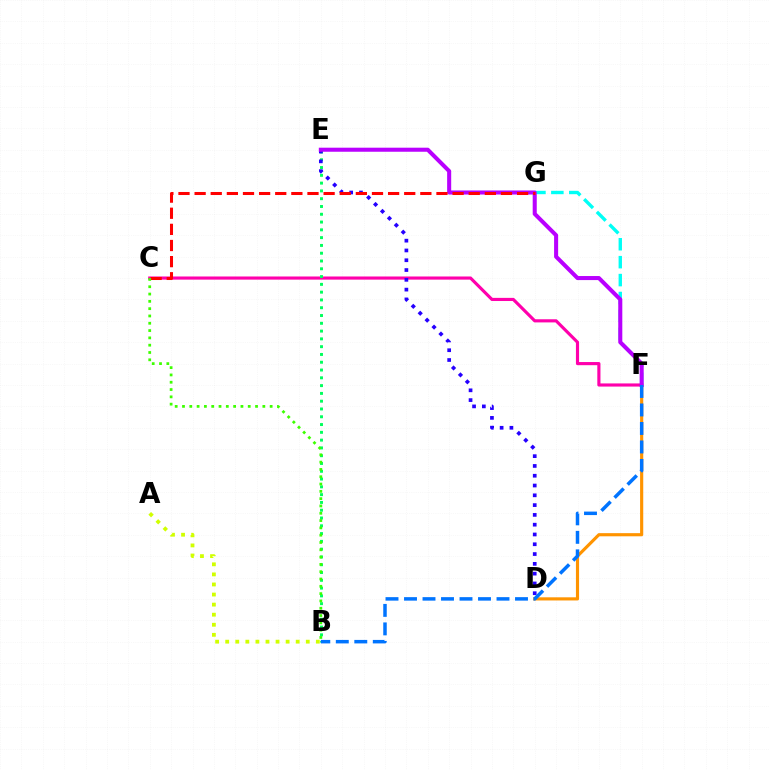{('F', 'G'): [{'color': '#00fff6', 'line_style': 'dashed', 'thickness': 2.43}], ('A', 'B'): [{'color': '#d1ff00', 'line_style': 'dotted', 'thickness': 2.74}], ('C', 'F'): [{'color': '#ff00ac', 'line_style': 'solid', 'thickness': 2.26}], ('D', 'F'): [{'color': '#ff9400', 'line_style': 'solid', 'thickness': 2.27}], ('B', 'E'): [{'color': '#00ff5c', 'line_style': 'dotted', 'thickness': 2.12}], ('D', 'E'): [{'color': '#2500ff', 'line_style': 'dotted', 'thickness': 2.66}], ('E', 'F'): [{'color': '#b900ff', 'line_style': 'solid', 'thickness': 2.92}], ('C', 'G'): [{'color': '#ff0000', 'line_style': 'dashed', 'thickness': 2.19}], ('B', 'F'): [{'color': '#0074ff', 'line_style': 'dashed', 'thickness': 2.51}], ('B', 'C'): [{'color': '#3dff00', 'line_style': 'dotted', 'thickness': 1.98}]}